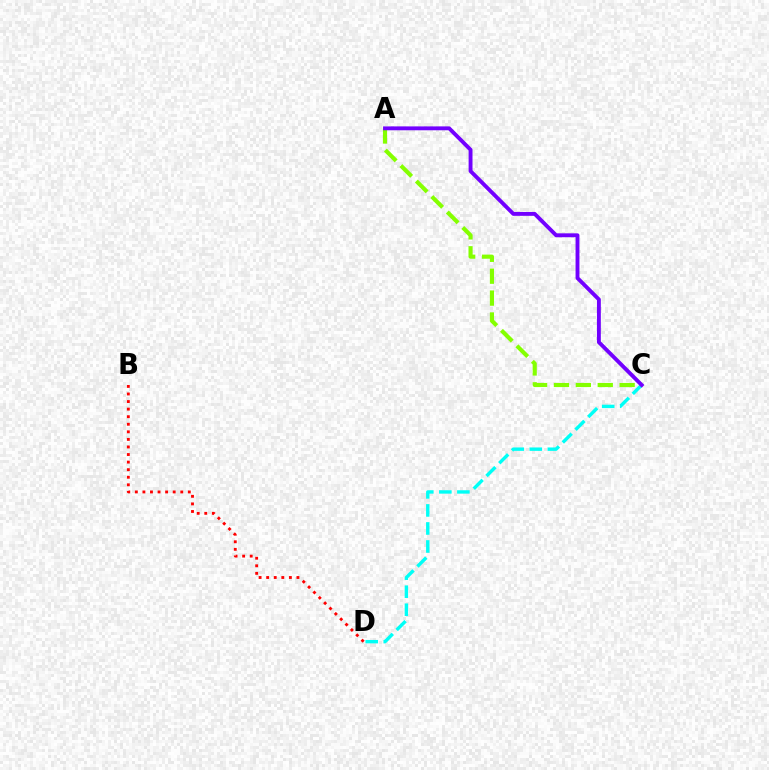{('A', 'C'): [{'color': '#84ff00', 'line_style': 'dashed', 'thickness': 2.97}, {'color': '#7200ff', 'line_style': 'solid', 'thickness': 2.8}], ('C', 'D'): [{'color': '#00fff6', 'line_style': 'dashed', 'thickness': 2.45}], ('B', 'D'): [{'color': '#ff0000', 'line_style': 'dotted', 'thickness': 2.06}]}